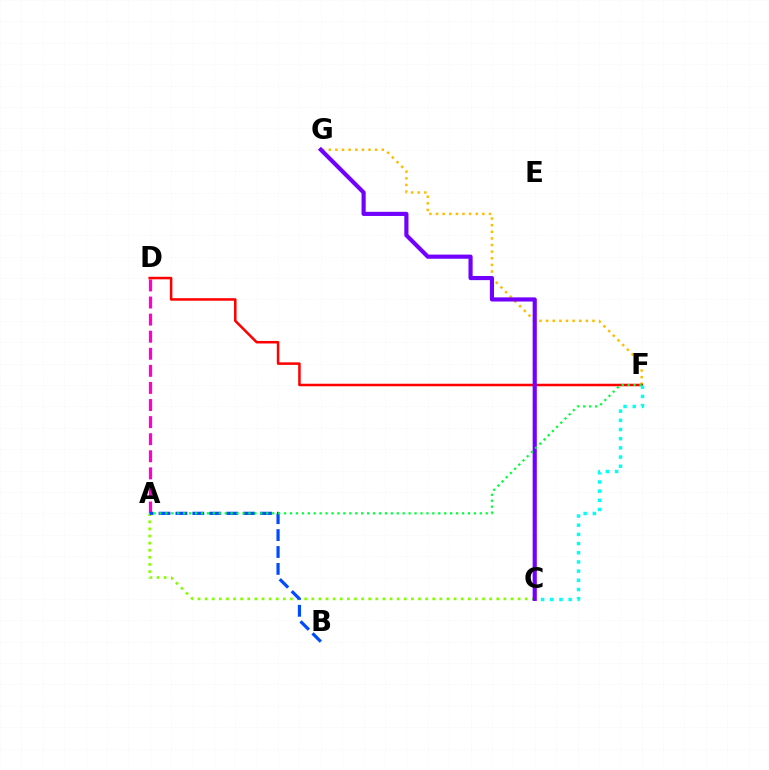{('A', 'D'): [{'color': '#ff00cf', 'line_style': 'dashed', 'thickness': 2.32}], ('F', 'G'): [{'color': '#ffbd00', 'line_style': 'dotted', 'thickness': 1.8}], ('D', 'F'): [{'color': '#ff0000', 'line_style': 'solid', 'thickness': 1.82}], ('A', 'C'): [{'color': '#84ff00', 'line_style': 'dotted', 'thickness': 1.93}], ('C', 'G'): [{'color': '#7200ff', 'line_style': 'solid', 'thickness': 2.99}], ('A', 'B'): [{'color': '#004bff', 'line_style': 'dashed', 'thickness': 2.3}], ('A', 'F'): [{'color': '#00ff39', 'line_style': 'dotted', 'thickness': 1.61}], ('C', 'F'): [{'color': '#00fff6', 'line_style': 'dotted', 'thickness': 2.49}]}